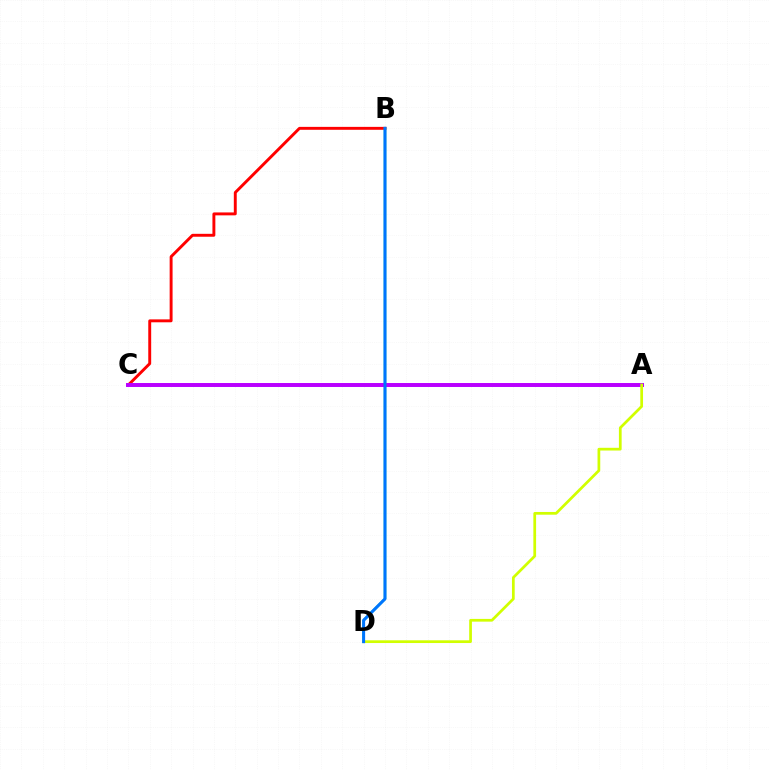{('B', 'C'): [{'color': '#ff0000', 'line_style': 'solid', 'thickness': 2.1}], ('B', 'D'): [{'color': '#00ff5c', 'line_style': 'solid', 'thickness': 1.7}, {'color': '#0074ff', 'line_style': 'solid', 'thickness': 2.17}], ('A', 'C'): [{'color': '#b900ff', 'line_style': 'solid', 'thickness': 2.85}], ('A', 'D'): [{'color': '#d1ff00', 'line_style': 'solid', 'thickness': 1.97}]}